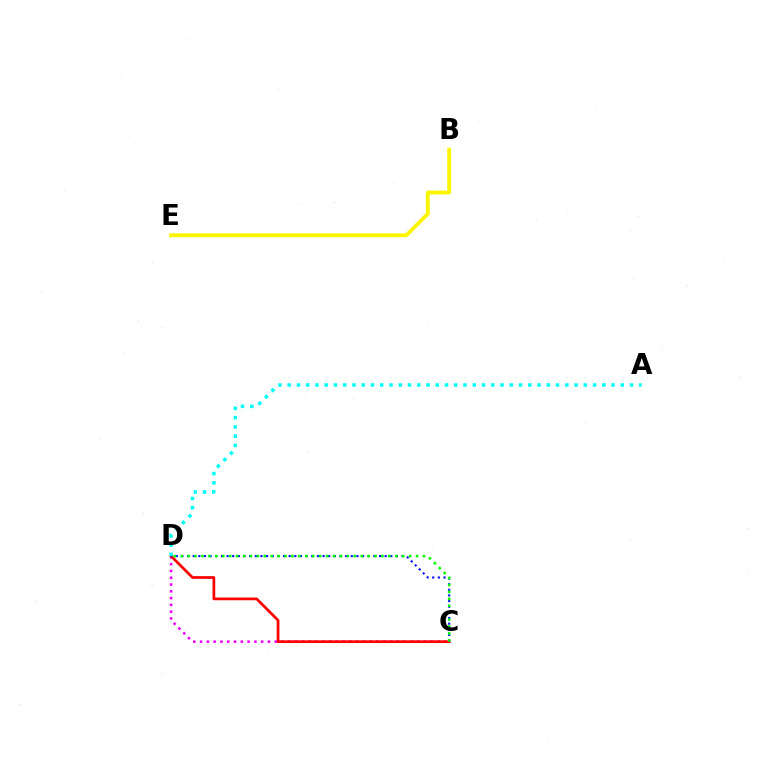{('C', 'D'): [{'color': '#ee00ff', 'line_style': 'dotted', 'thickness': 1.84}, {'color': '#ff0000', 'line_style': 'solid', 'thickness': 1.96}, {'color': '#0010ff', 'line_style': 'dotted', 'thickness': 1.53}, {'color': '#08ff00', 'line_style': 'dotted', 'thickness': 1.88}], ('A', 'D'): [{'color': '#00fff6', 'line_style': 'dotted', 'thickness': 2.51}], ('B', 'E'): [{'color': '#fcf500', 'line_style': 'solid', 'thickness': 2.76}]}